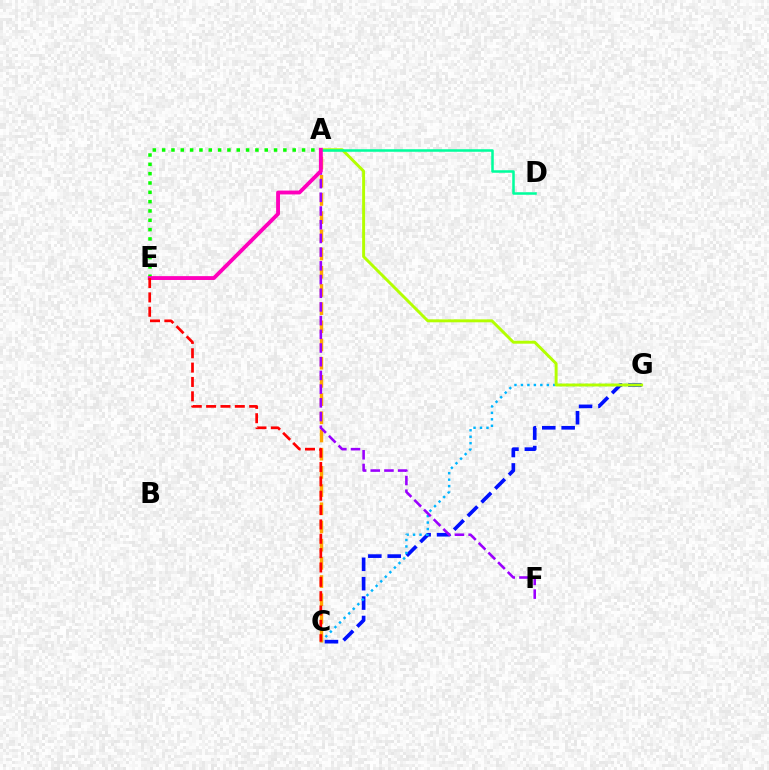{('C', 'G'): [{'color': '#0010ff', 'line_style': 'dashed', 'thickness': 2.64}, {'color': '#00b5ff', 'line_style': 'dotted', 'thickness': 1.76}], ('A', 'C'): [{'color': '#ffa500', 'line_style': 'dashed', 'thickness': 2.47}], ('A', 'G'): [{'color': '#b3ff00', 'line_style': 'solid', 'thickness': 2.11}], ('A', 'D'): [{'color': '#00ff9d', 'line_style': 'solid', 'thickness': 1.82}], ('A', 'F'): [{'color': '#9b00ff', 'line_style': 'dashed', 'thickness': 1.86}], ('A', 'E'): [{'color': '#08ff00', 'line_style': 'dotted', 'thickness': 2.53}, {'color': '#ff00bd', 'line_style': 'solid', 'thickness': 2.78}], ('C', 'E'): [{'color': '#ff0000', 'line_style': 'dashed', 'thickness': 1.95}]}